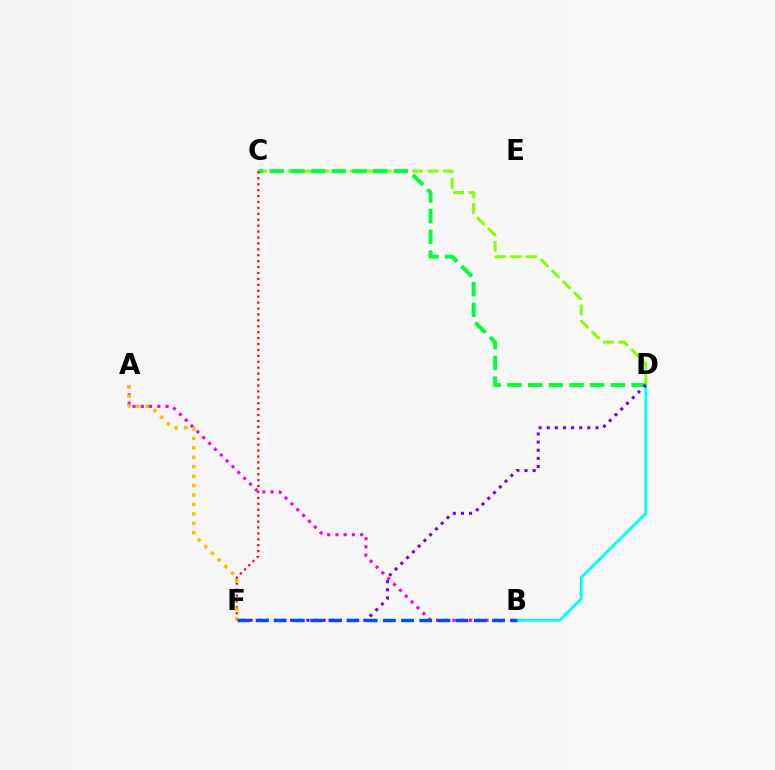{('B', 'D'): [{'color': '#00fff6', 'line_style': 'solid', 'thickness': 2.03}], ('A', 'B'): [{'color': '#ff00cf', 'line_style': 'dotted', 'thickness': 2.24}], ('C', 'D'): [{'color': '#84ff00', 'line_style': 'dashed', 'thickness': 2.12}, {'color': '#00ff39', 'line_style': 'dashed', 'thickness': 2.81}], ('C', 'F'): [{'color': '#ff0000', 'line_style': 'dotted', 'thickness': 1.61}], ('A', 'F'): [{'color': '#ffbd00', 'line_style': 'dotted', 'thickness': 2.56}], ('D', 'F'): [{'color': '#7200ff', 'line_style': 'dotted', 'thickness': 2.21}], ('B', 'F'): [{'color': '#004bff', 'line_style': 'dashed', 'thickness': 2.47}]}